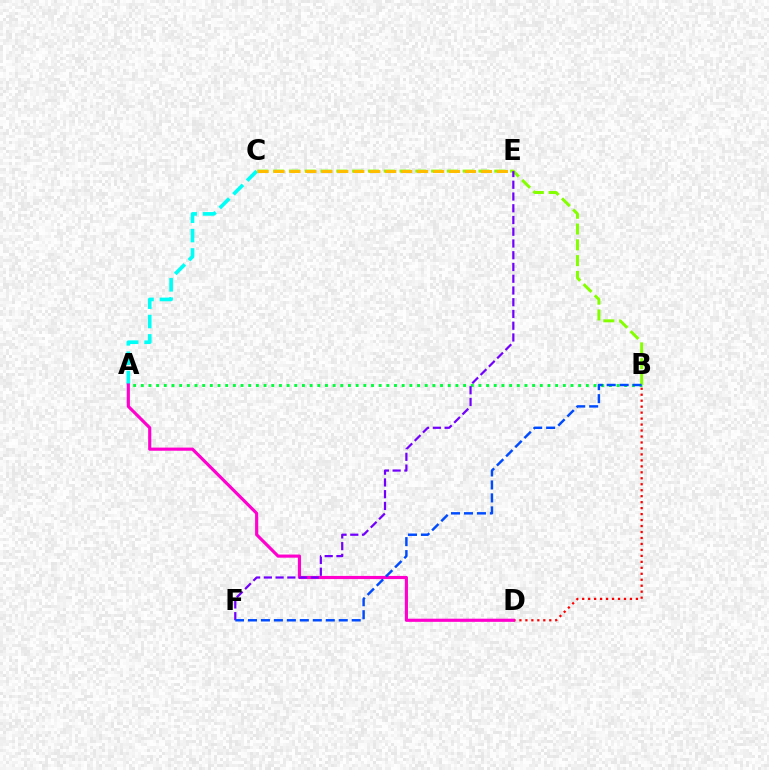{('B', 'D'): [{'color': '#ff0000', 'line_style': 'dotted', 'thickness': 1.62}], ('A', 'B'): [{'color': '#00ff39', 'line_style': 'dotted', 'thickness': 2.08}], ('A', 'C'): [{'color': '#00fff6', 'line_style': 'dashed', 'thickness': 2.63}], ('A', 'D'): [{'color': '#ff00cf', 'line_style': 'solid', 'thickness': 2.26}], ('B', 'C'): [{'color': '#84ff00', 'line_style': 'dashed', 'thickness': 2.15}], ('C', 'E'): [{'color': '#ffbd00', 'line_style': 'dashed', 'thickness': 2.17}], ('E', 'F'): [{'color': '#7200ff', 'line_style': 'dashed', 'thickness': 1.6}], ('B', 'F'): [{'color': '#004bff', 'line_style': 'dashed', 'thickness': 1.76}]}